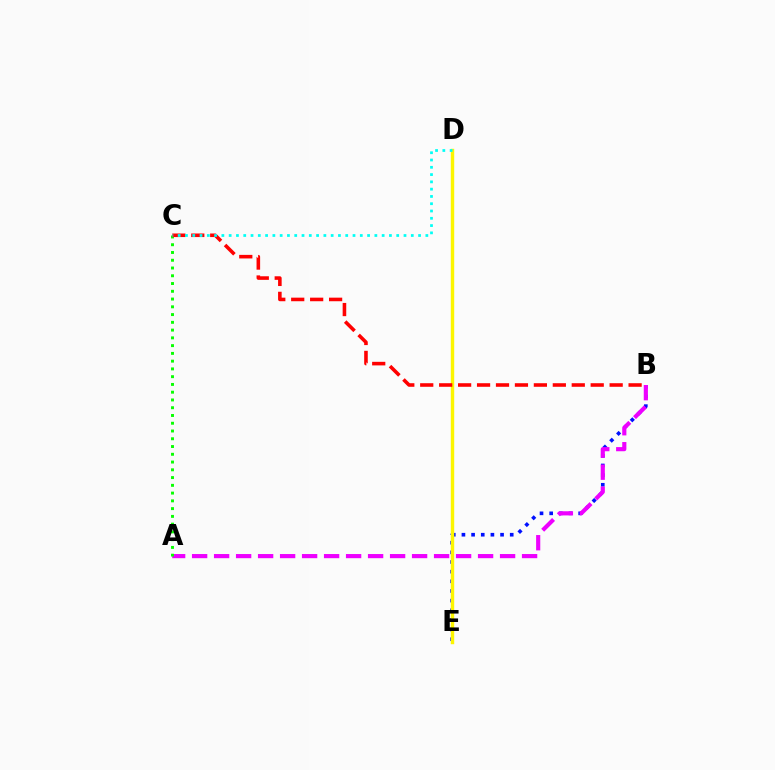{('B', 'E'): [{'color': '#0010ff', 'line_style': 'dotted', 'thickness': 2.62}], ('D', 'E'): [{'color': '#fcf500', 'line_style': 'solid', 'thickness': 2.46}], ('A', 'B'): [{'color': '#ee00ff', 'line_style': 'dashed', 'thickness': 2.99}], ('A', 'C'): [{'color': '#08ff00', 'line_style': 'dotted', 'thickness': 2.11}], ('B', 'C'): [{'color': '#ff0000', 'line_style': 'dashed', 'thickness': 2.57}], ('C', 'D'): [{'color': '#00fff6', 'line_style': 'dotted', 'thickness': 1.98}]}